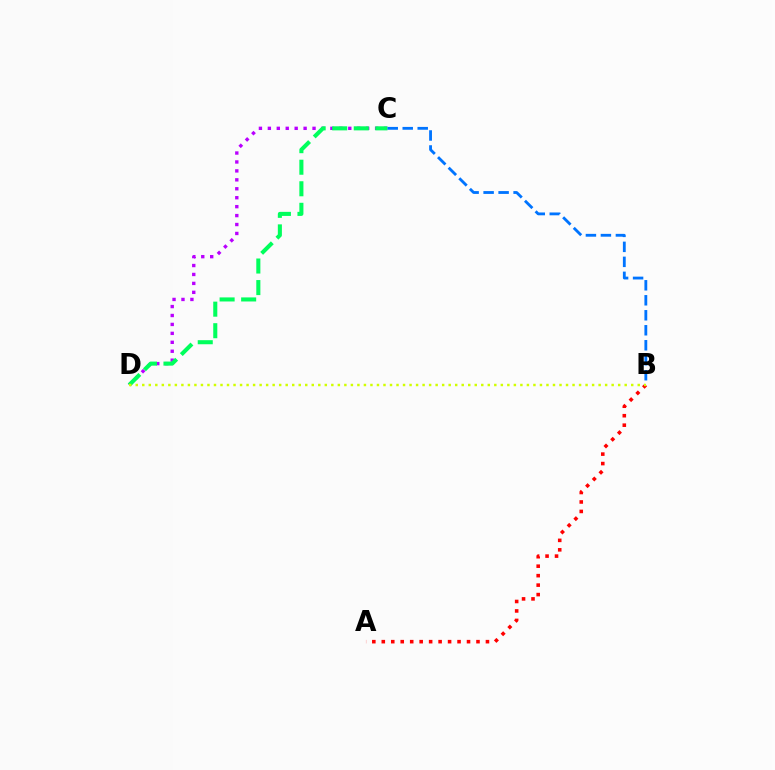{('A', 'B'): [{'color': '#ff0000', 'line_style': 'dotted', 'thickness': 2.57}], ('C', 'D'): [{'color': '#b900ff', 'line_style': 'dotted', 'thickness': 2.43}, {'color': '#00ff5c', 'line_style': 'dashed', 'thickness': 2.93}], ('B', 'D'): [{'color': '#d1ff00', 'line_style': 'dotted', 'thickness': 1.77}], ('B', 'C'): [{'color': '#0074ff', 'line_style': 'dashed', 'thickness': 2.04}]}